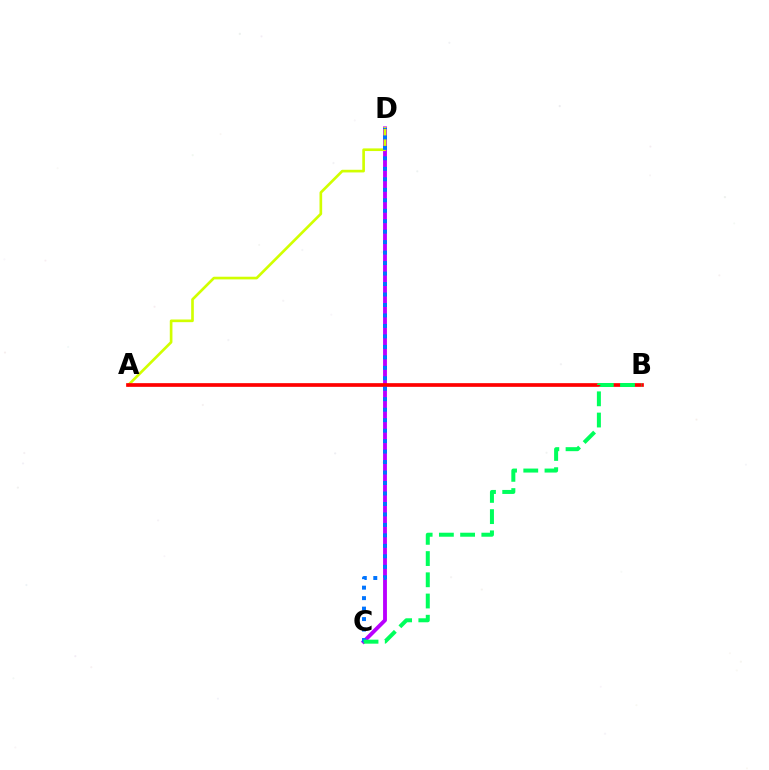{('C', 'D'): [{'color': '#b900ff', 'line_style': 'solid', 'thickness': 2.77}, {'color': '#0074ff', 'line_style': 'dotted', 'thickness': 2.85}], ('A', 'D'): [{'color': '#d1ff00', 'line_style': 'solid', 'thickness': 1.91}], ('A', 'B'): [{'color': '#ff0000', 'line_style': 'solid', 'thickness': 2.65}], ('B', 'C'): [{'color': '#00ff5c', 'line_style': 'dashed', 'thickness': 2.88}]}